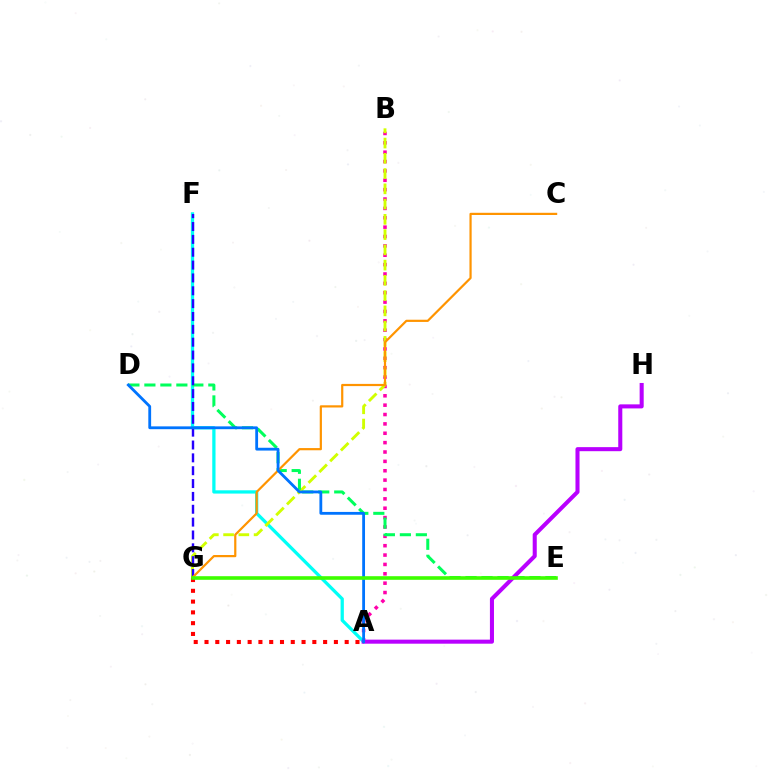{('A', 'B'): [{'color': '#ff00ac', 'line_style': 'dotted', 'thickness': 2.55}], ('A', 'F'): [{'color': '#00fff6', 'line_style': 'solid', 'thickness': 2.35}], ('A', 'G'): [{'color': '#ff0000', 'line_style': 'dotted', 'thickness': 2.93}], ('B', 'G'): [{'color': '#d1ff00', 'line_style': 'dashed', 'thickness': 2.07}], ('D', 'E'): [{'color': '#00ff5c', 'line_style': 'dashed', 'thickness': 2.17}], ('F', 'G'): [{'color': '#2500ff', 'line_style': 'dashed', 'thickness': 1.75}], ('C', 'G'): [{'color': '#ff9400', 'line_style': 'solid', 'thickness': 1.59}], ('A', 'H'): [{'color': '#b900ff', 'line_style': 'solid', 'thickness': 2.92}], ('A', 'D'): [{'color': '#0074ff', 'line_style': 'solid', 'thickness': 2.02}], ('E', 'G'): [{'color': '#3dff00', 'line_style': 'solid', 'thickness': 2.61}]}